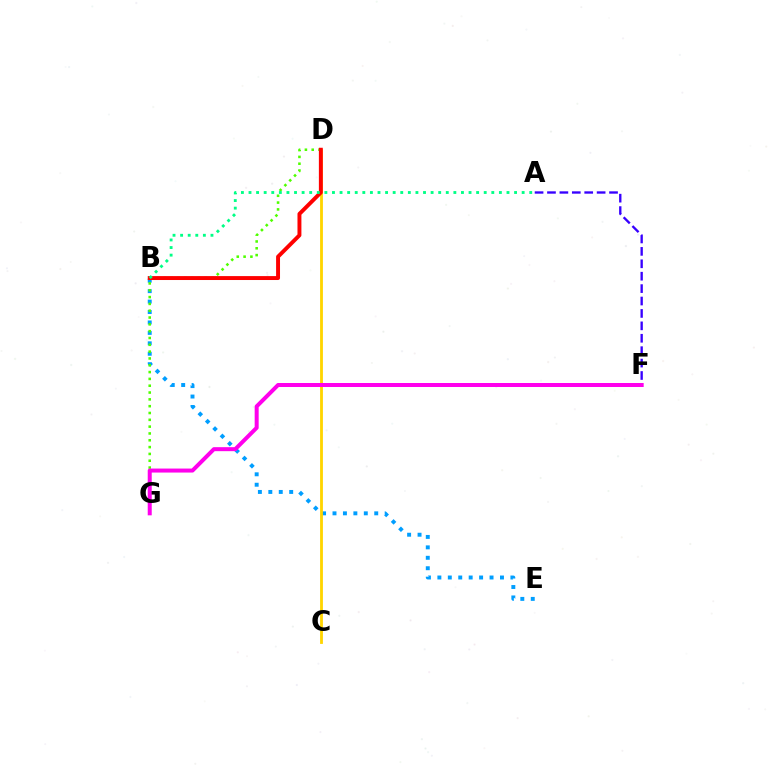{('B', 'E'): [{'color': '#009eff', 'line_style': 'dotted', 'thickness': 2.83}], ('D', 'G'): [{'color': '#4fff00', 'line_style': 'dotted', 'thickness': 1.85}], ('C', 'D'): [{'color': '#ffd500', 'line_style': 'solid', 'thickness': 2.03}], ('B', 'D'): [{'color': '#ff0000', 'line_style': 'solid', 'thickness': 2.83}], ('A', 'F'): [{'color': '#3700ff', 'line_style': 'dashed', 'thickness': 1.69}], ('A', 'B'): [{'color': '#00ff86', 'line_style': 'dotted', 'thickness': 2.06}], ('F', 'G'): [{'color': '#ff00ed', 'line_style': 'solid', 'thickness': 2.88}]}